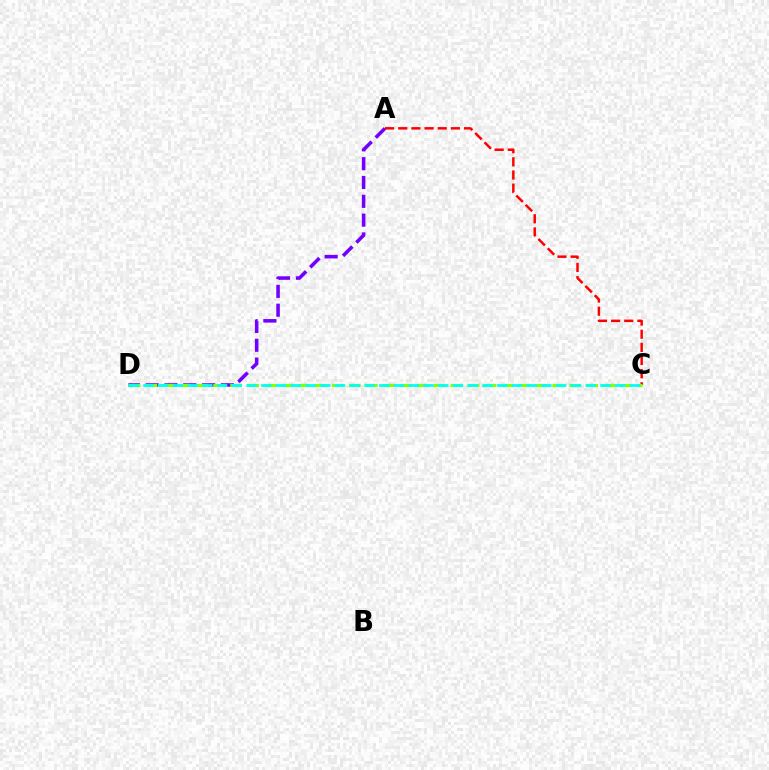{('A', 'D'): [{'color': '#7200ff', 'line_style': 'dashed', 'thickness': 2.56}], ('A', 'C'): [{'color': '#ff0000', 'line_style': 'dashed', 'thickness': 1.79}], ('C', 'D'): [{'color': '#84ff00', 'line_style': 'dashed', 'thickness': 2.3}, {'color': '#00fff6', 'line_style': 'dashed', 'thickness': 2.0}]}